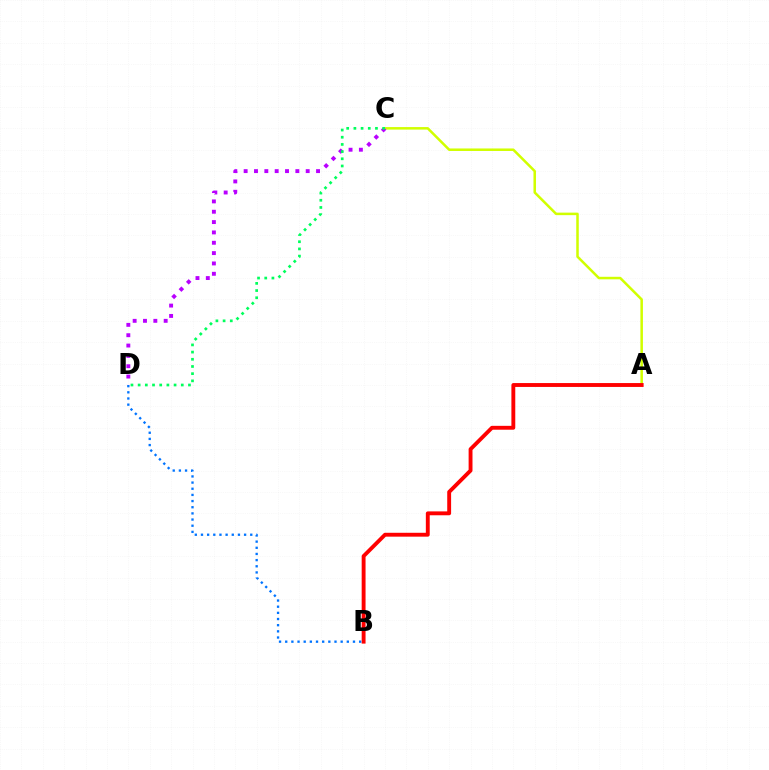{('A', 'C'): [{'color': '#d1ff00', 'line_style': 'solid', 'thickness': 1.81}], ('C', 'D'): [{'color': '#b900ff', 'line_style': 'dotted', 'thickness': 2.81}, {'color': '#00ff5c', 'line_style': 'dotted', 'thickness': 1.95}], ('A', 'B'): [{'color': '#ff0000', 'line_style': 'solid', 'thickness': 2.79}], ('B', 'D'): [{'color': '#0074ff', 'line_style': 'dotted', 'thickness': 1.67}]}